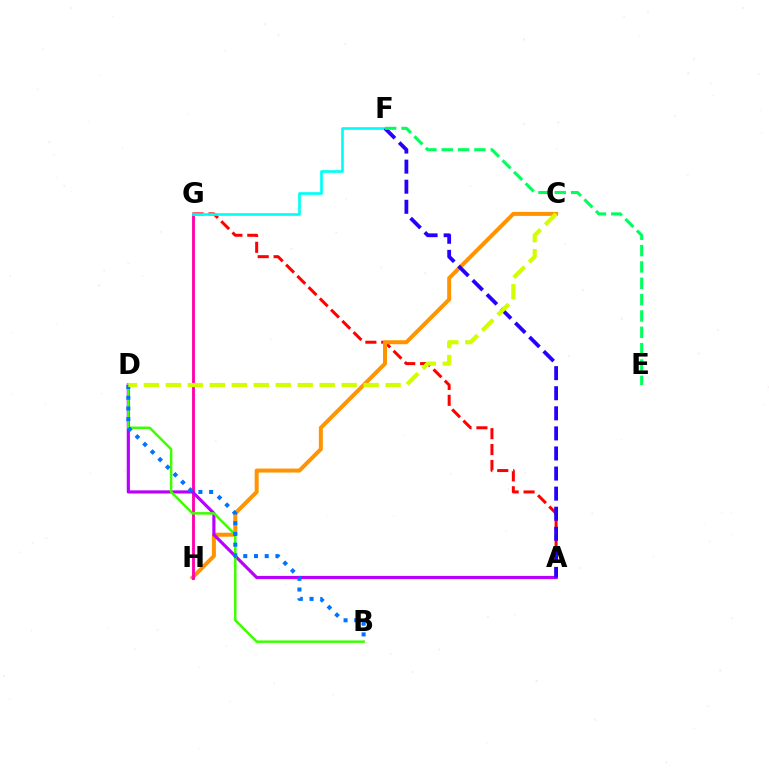{('A', 'G'): [{'color': '#ff0000', 'line_style': 'dashed', 'thickness': 2.16}], ('C', 'H'): [{'color': '#ff9400', 'line_style': 'solid', 'thickness': 2.88}], ('G', 'H'): [{'color': '#ff00ac', 'line_style': 'solid', 'thickness': 2.05}], ('A', 'D'): [{'color': '#b900ff', 'line_style': 'solid', 'thickness': 2.28}], ('F', 'G'): [{'color': '#00fff6', 'line_style': 'solid', 'thickness': 1.93}], ('B', 'D'): [{'color': '#3dff00', 'line_style': 'solid', 'thickness': 1.8}, {'color': '#0074ff', 'line_style': 'dotted', 'thickness': 2.91}], ('A', 'F'): [{'color': '#2500ff', 'line_style': 'dashed', 'thickness': 2.73}], ('C', 'D'): [{'color': '#d1ff00', 'line_style': 'dashed', 'thickness': 2.99}], ('E', 'F'): [{'color': '#00ff5c', 'line_style': 'dashed', 'thickness': 2.22}]}